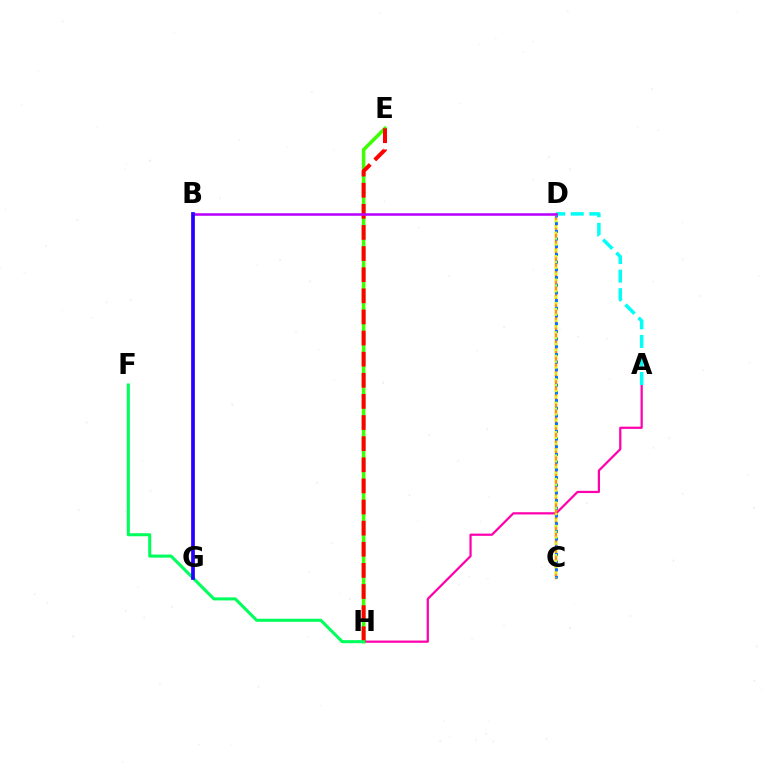{('A', 'H'): [{'color': '#ff00ac', 'line_style': 'solid', 'thickness': 1.6}], ('C', 'D'): [{'color': '#ff9400', 'line_style': 'solid', 'thickness': 1.77}, {'color': '#0074ff', 'line_style': 'dotted', 'thickness': 2.09}, {'color': '#d1ff00', 'line_style': 'dotted', 'thickness': 1.59}], ('E', 'H'): [{'color': '#3dff00', 'line_style': 'solid', 'thickness': 2.54}, {'color': '#ff0000', 'line_style': 'dashed', 'thickness': 2.87}], ('F', 'H'): [{'color': '#00ff5c', 'line_style': 'solid', 'thickness': 2.2}], ('A', 'D'): [{'color': '#00fff6', 'line_style': 'dashed', 'thickness': 2.52}], ('B', 'D'): [{'color': '#b900ff', 'line_style': 'solid', 'thickness': 1.84}], ('B', 'G'): [{'color': '#2500ff', 'line_style': 'solid', 'thickness': 2.68}]}